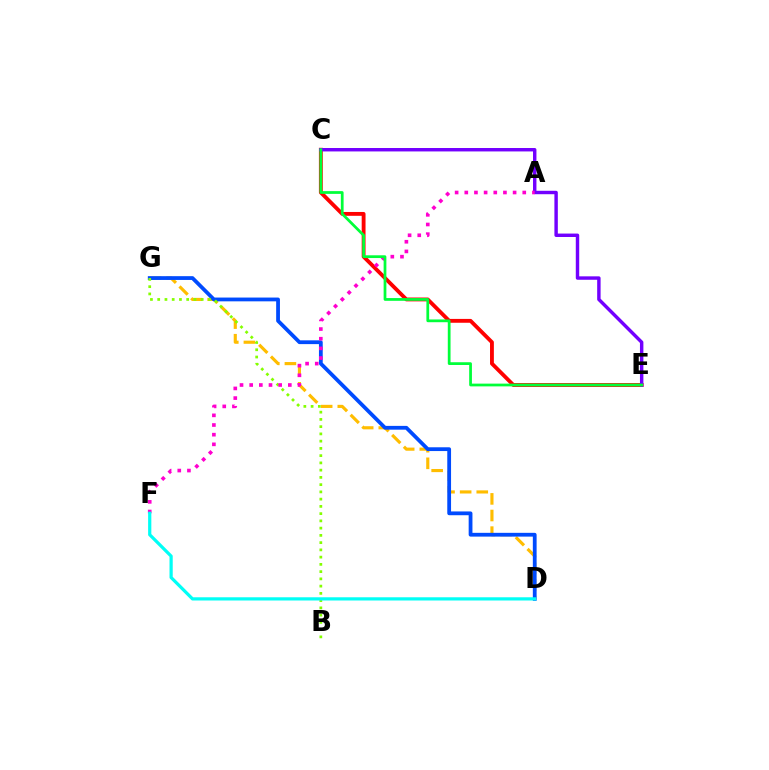{('D', 'G'): [{'color': '#ffbd00', 'line_style': 'dashed', 'thickness': 2.26}, {'color': '#004bff', 'line_style': 'solid', 'thickness': 2.72}], ('C', 'E'): [{'color': '#ff0000', 'line_style': 'solid', 'thickness': 2.77}, {'color': '#7200ff', 'line_style': 'solid', 'thickness': 2.47}, {'color': '#00ff39', 'line_style': 'solid', 'thickness': 1.98}], ('B', 'G'): [{'color': '#84ff00', 'line_style': 'dotted', 'thickness': 1.97}], ('A', 'F'): [{'color': '#ff00cf', 'line_style': 'dotted', 'thickness': 2.63}], ('D', 'F'): [{'color': '#00fff6', 'line_style': 'solid', 'thickness': 2.32}]}